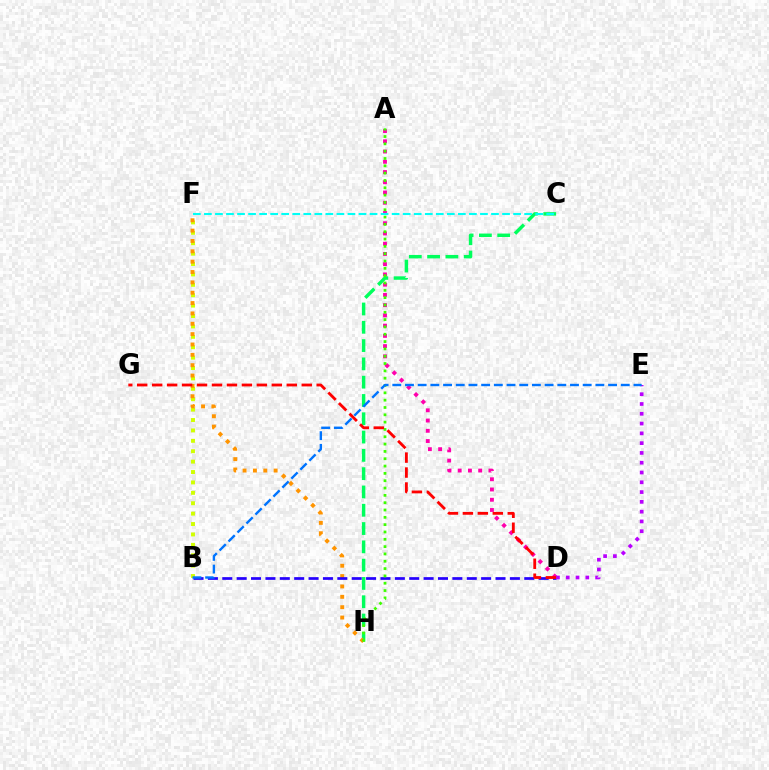{('A', 'D'): [{'color': '#ff00ac', 'line_style': 'dotted', 'thickness': 2.78}], ('C', 'H'): [{'color': '#00ff5c', 'line_style': 'dashed', 'thickness': 2.49}], ('B', 'F'): [{'color': '#d1ff00', 'line_style': 'dotted', 'thickness': 2.83}], ('F', 'H'): [{'color': '#ff9400', 'line_style': 'dotted', 'thickness': 2.81}], ('B', 'D'): [{'color': '#2500ff', 'line_style': 'dashed', 'thickness': 1.95}], ('A', 'H'): [{'color': '#3dff00', 'line_style': 'dotted', 'thickness': 1.99}], ('C', 'F'): [{'color': '#00fff6', 'line_style': 'dashed', 'thickness': 1.5}], ('D', 'E'): [{'color': '#b900ff', 'line_style': 'dotted', 'thickness': 2.66}], ('D', 'G'): [{'color': '#ff0000', 'line_style': 'dashed', 'thickness': 2.03}], ('B', 'E'): [{'color': '#0074ff', 'line_style': 'dashed', 'thickness': 1.72}]}